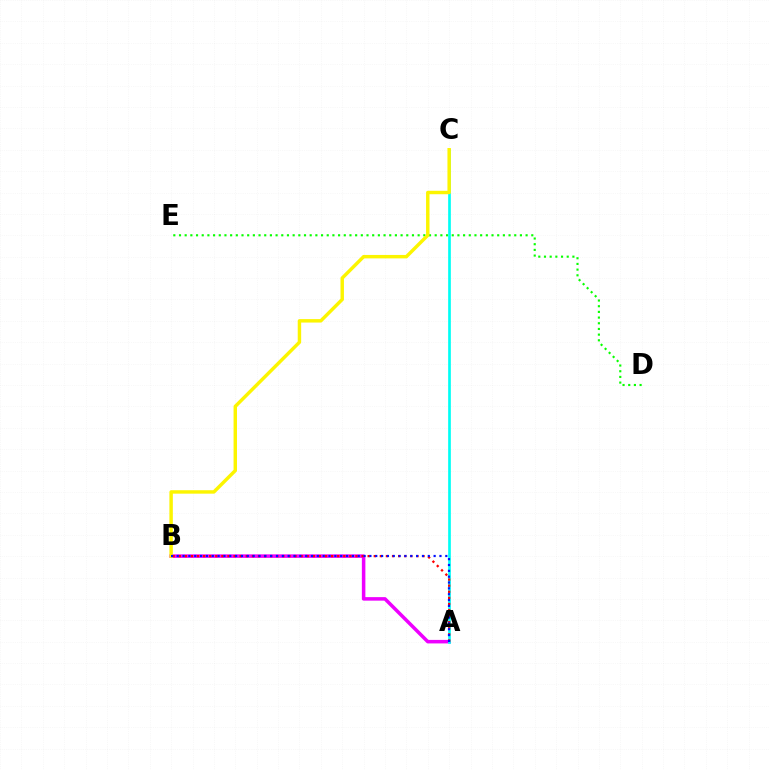{('A', 'B'): [{'color': '#ee00ff', 'line_style': 'solid', 'thickness': 2.53}, {'color': '#ff0000', 'line_style': 'dotted', 'thickness': 1.66}, {'color': '#0010ff', 'line_style': 'dotted', 'thickness': 1.59}], ('D', 'E'): [{'color': '#08ff00', 'line_style': 'dotted', 'thickness': 1.54}], ('A', 'C'): [{'color': '#00fff6', 'line_style': 'solid', 'thickness': 1.93}], ('B', 'C'): [{'color': '#fcf500', 'line_style': 'solid', 'thickness': 2.48}]}